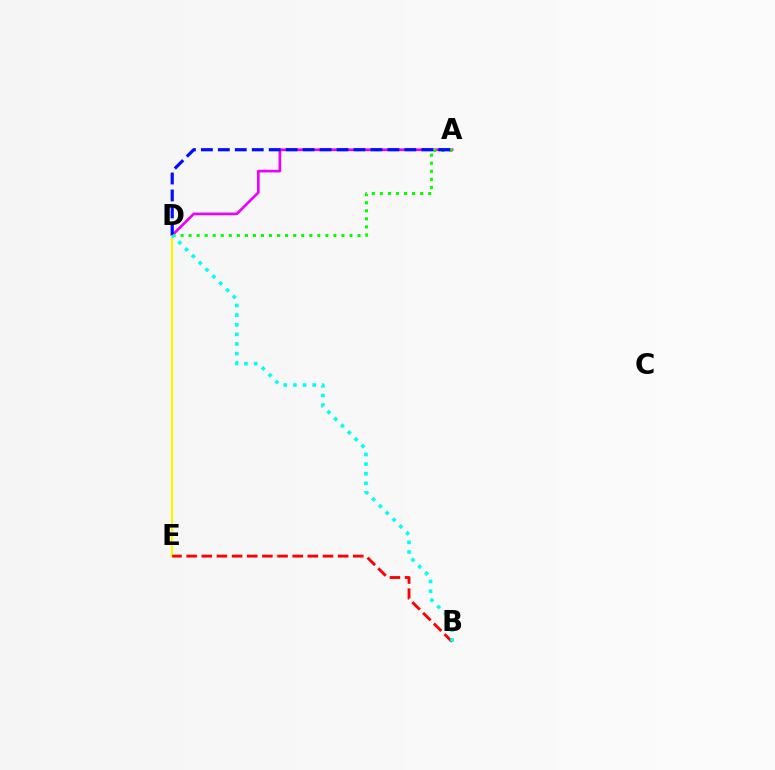{('A', 'D'): [{'color': '#ee00ff', 'line_style': 'solid', 'thickness': 1.93}, {'color': '#08ff00', 'line_style': 'dotted', 'thickness': 2.19}, {'color': '#0010ff', 'line_style': 'dashed', 'thickness': 2.3}], ('D', 'E'): [{'color': '#fcf500', 'line_style': 'solid', 'thickness': 1.62}], ('B', 'E'): [{'color': '#ff0000', 'line_style': 'dashed', 'thickness': 2.06}], ('B', 'D'): [{'color': '#00fff6', 'line_style': 'dotted', 'thickness': 2.61}]}